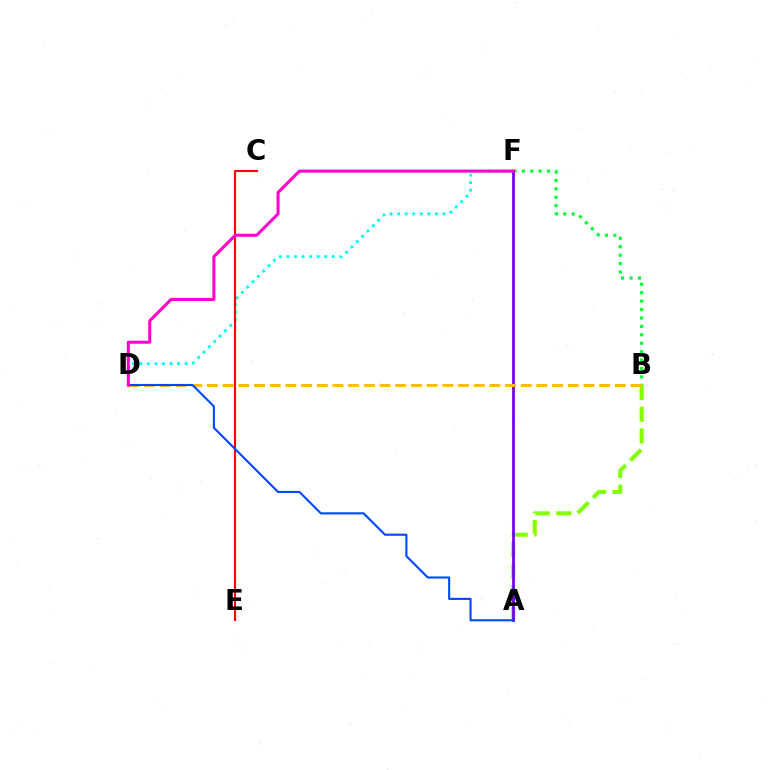{('B', 'F'): [{'color': '#00ff39', 'line_style': 'dotted', 'thickness': 2.29}], ('D', 'F'): [{'color': '#00fff6', 'line_style': 'dotted', 'thickness': 2.05}, {'color': '#ff00cf', 'line_style': 'solid', 'thickness': 2.19}], ('A', 'B'): [{'color': '#84ff00', 'line_style': 'dashed', 'thickness': 2.95}], ('C', 'E'): [{'color': '#ff0000', 'line_style': 'solid', 'thickness': 1.53}], ('A', 'F'): [{'color': '#7200ff', 'line_style': 'solid', 'thickness': 2.0}], ('B', 'D'): [{'color': '#ffbd00', 'line_style': 'dashed', 'thickness': 2.13}], ('A', 'D'): [{'color': '#004bff', 'line_style': 'solid', 'thickness': 1.52}]}